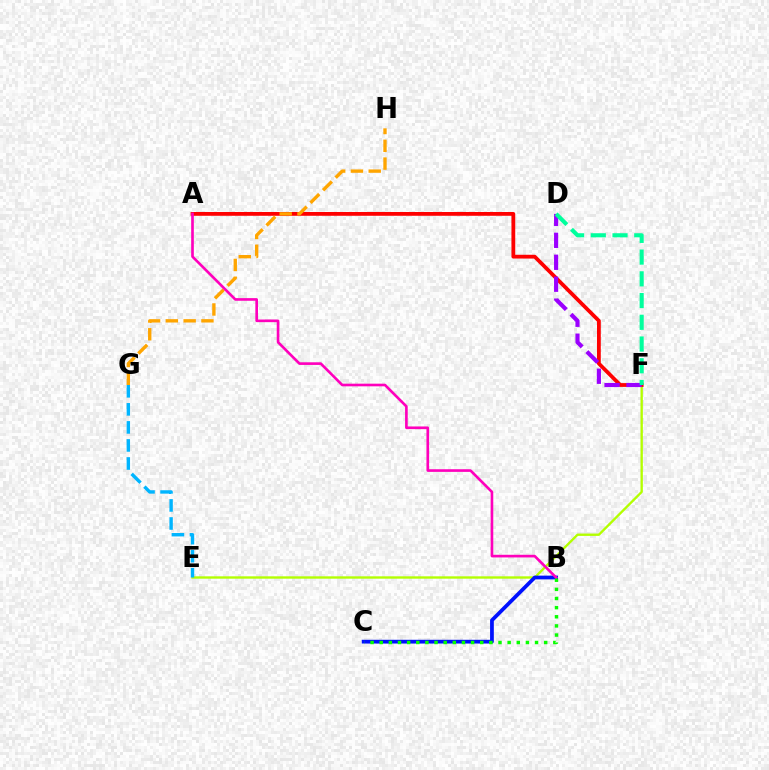{('E', 'F'): [{'color': '#b3ff00', 'line_style': 'solid', 'thickness': 1.7}], ('A', 'F'): [{'color': '#ff0000', 'line_style': 'solid', 'thickness': 2.73}], ('E', 'G'): [{'color': '#00b5ff', 'line_style': 'dashed', 'thickness': 2.45}], ('D', 'F'): [{'color': '#9b00ff', 'line_style': 'dashed', 'thickness': 2.98}, {'color': '#00ff9d', 'line_style': 'dashed', 'thickness': 2.95}], ('B', 'C'): [{'color': '#0010ff', 'line_style': 'solid', 'thickness': 2.7}, {'color': '#08ff00', 'line_style': 'dotted', 'thickness': 2.48}], ('G', 'H'): [{'color': '#ffa500', 'line_style': 'dashed', 'thickness': 2.42}], ('A', 'B'): [{'color': '#ff00bd', 'line_style': 'solid', 'thickness': 1.91}]}